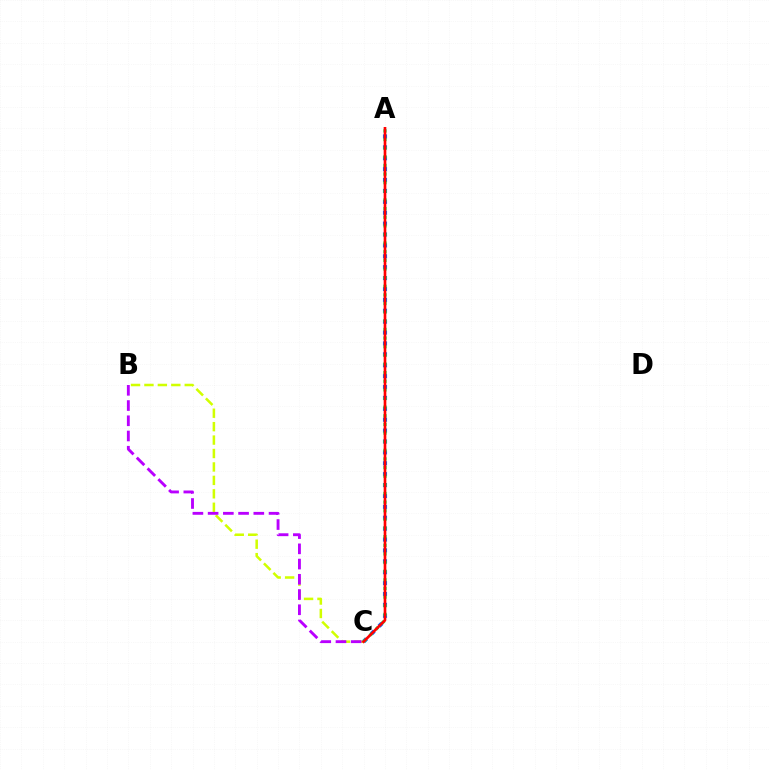{('B', 'C'): [{'color': '#d1ff00', 'line_style': 'dashed', 'thickness': 1.83}, {'color': '#b900ff', 'line_style': 'dashed', 'thickness': 2.07}], ('A', 'C'): [{'color': '#0074ff', 'line_style': 'dotted', 'thickness': 2.96}, {'color': '#00ff5c', 'line_style': 'dotted', 'thickness': 2.35}, {'color': '#ff0000', 'line_style': 'solid', 'thickness': 1.92}]}